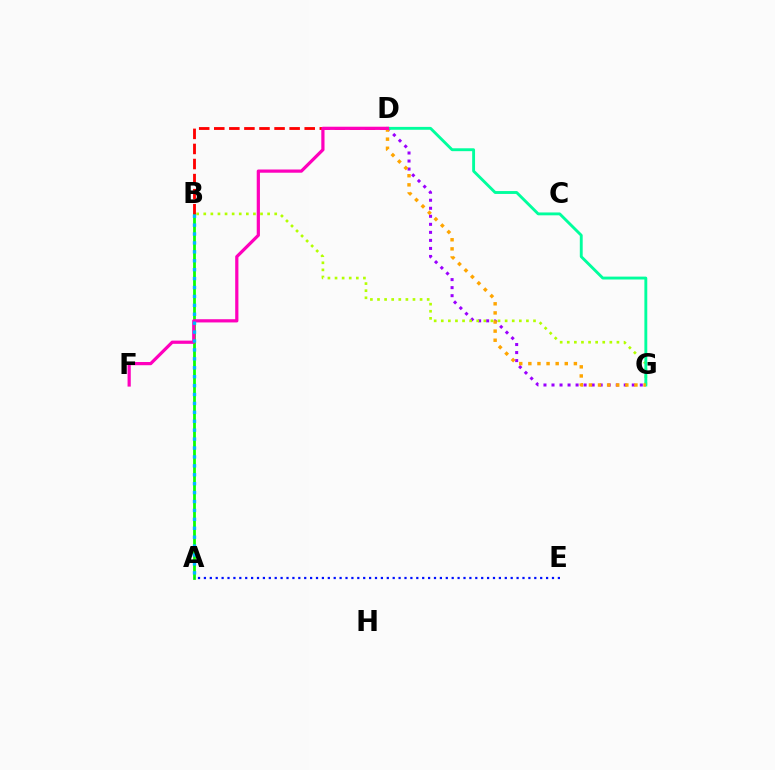{('D', 'G'): [{'color': '#9b00ff', 'line_style': 'dotted', 'thickness': 2.18}, {'color': '#00ff9d', 'line_style': 'solid', 'thickness': 2.07}, {'color': '#ffa500', 'line_style': 'dotted', 'thickness': 2.47}], ('A', 'B'): [{'color': '#08ff00', 'line_style': 'solid', 'thickness': 1.99}, {'color': '#00b5ff', 'line_style': 'dotted', 'thickness': 2.42}], ('B', 'G'): [{'color': '#b3ff00', 'line_style': 'dotted', 'thickness': 1.93}], ('A', 'E'): [{'color': '#0010ff', 'line_style': 'dotted', 'thickness': 1.6}], ('B', 'D'): [{'color': '#ff0000', 'line_style': 'dashed', 'thickness': 2.05}], ('D', 'F'): [{'color': '#ff00bd', 'line_style': 'solid', 'thickness': 2.31}]}